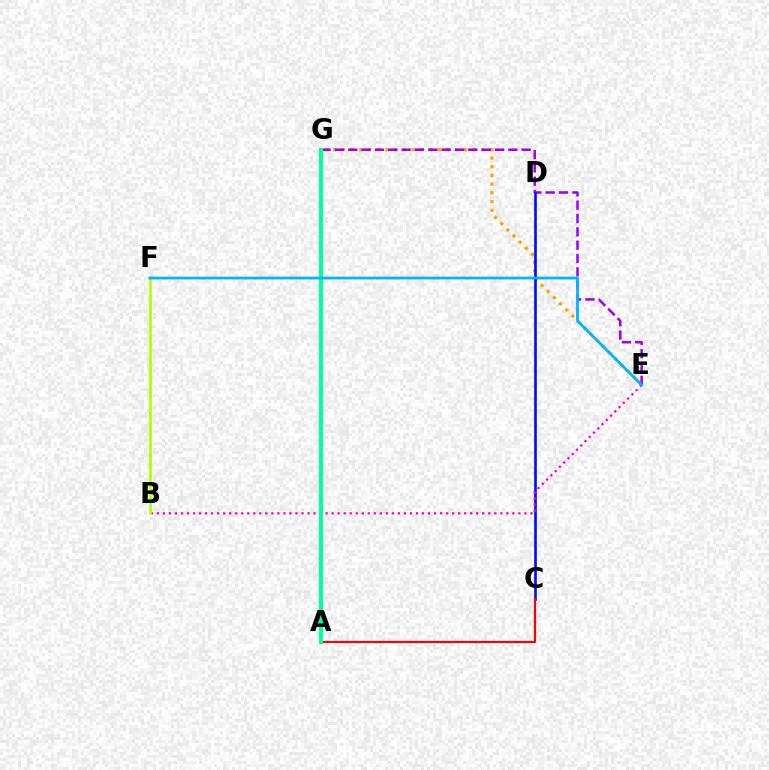{('A', 'G'): [{'color': '#08ff00', 'line_style': 'dashed', 'thickness': 2.8}, {'color': '#00ff9d', 'line_style': 'solid', 'thickness': 2.93}], ('E', 'G'): [{'color': '#ffa500', 'line_style': 'dotted', 'thickness': 2.37}, {'color': '#9b00ff', 'line_style': 'dashed', 'thickness': 1.81}], ('C', 'D'): [{'color': '#0010ff', 'line_style': 'solid', 'thickness': 1.93}], ('A', 'C'): [{'color': '#ff0000', 'line_style': 'solid', 'thickness': 1.56}], ('B', 'E'): [{'color': '#ff00bd', 'line_style': 'dotted', 'thickness': 1.64}], ('B', 'F'): [{'color': '#b3ff00', 'line_style': 'solid', 'thickness': 1.94}], ('E', 'F'): [{'color': '#00b5ff', 'line_style': 'solid', 'thickness': 1.98}]}